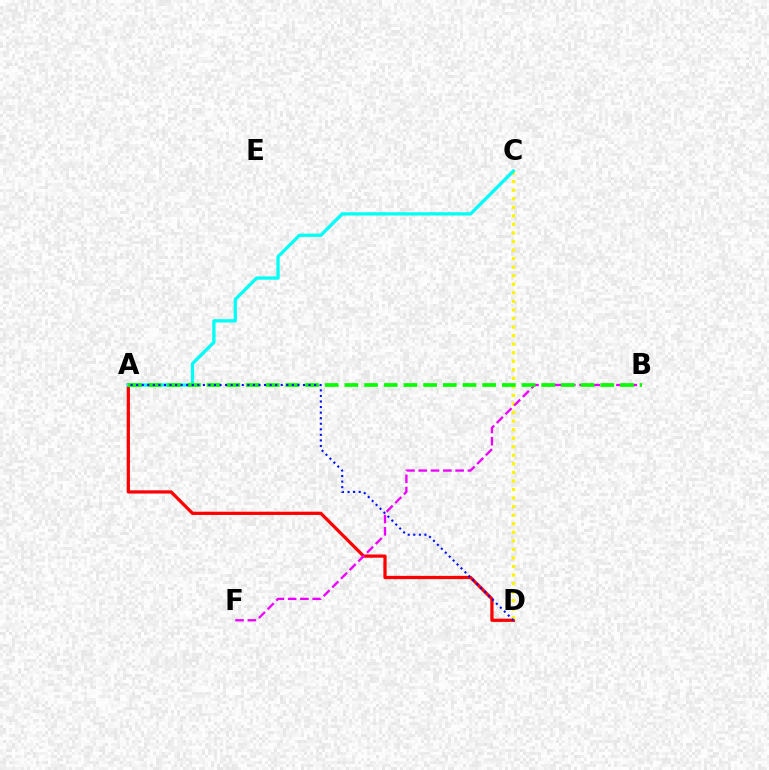{('A', 'D'): [{'color': '#ff0000', 'line_style': 'solid', 'thickness': 2.33}, {'color': '#0010ff', 'line_style': 'dotted', 'thickness': 1.51}], ('C', 'D'): [{'color': '#fcf500', 'line_style': 'dotted', 'thickness': 2.32}], ('A', 'C'): [{'color': '#00fff6', 'line_style': 'solid', 'thickness': 2.37}], ('B', 'F'): [{'color': '#ee00ff', 'line_style': 'dashed', 'thickness': 1.67}], ('A', 'B'): [{'color': '#08ff00', 'line_style': 'dashed', 'thickness': 2.67}]}